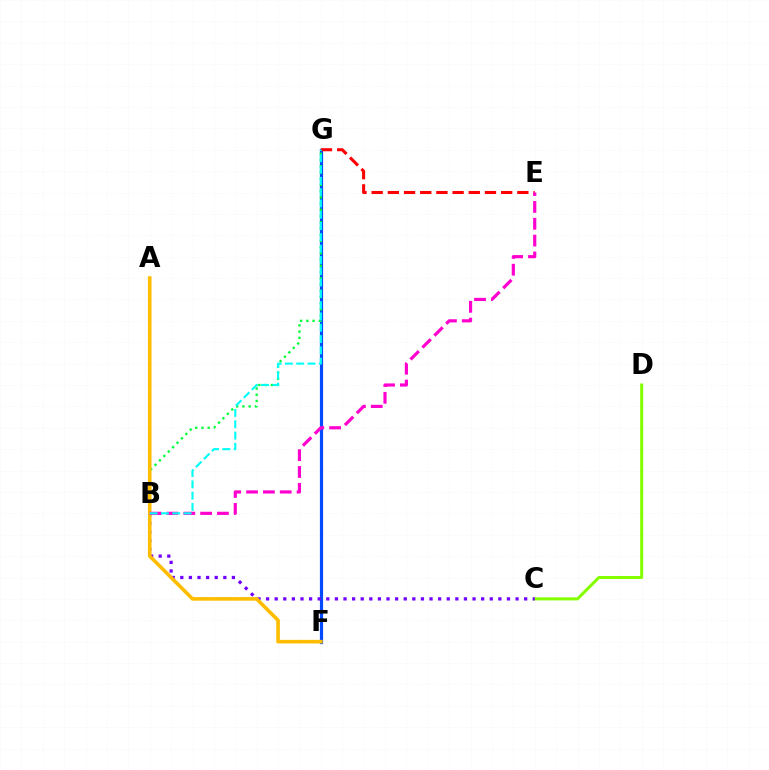{('C', 'D'): [{'color': '#84ff00', 'line_style': 'solid', 'thickness': 2.18}], ('F', 'G'): [{'color': '#004bff', 'line_style': 'solid', 'thickness': 2.3}], ('B', 'C'): [{'color': '#7200ff', 'line_style': 'dotted', 'thickness': 2.34}], ('E', 'G'): [{'color': '#ff0000', 'line_style': 'dashed', 'thickness': 2.2}], ('B', 'G'): [{'color': '#00ff39', 'line_style': 'dotted', 'thickness': 1.69}, {'color': '#00fff6', 'line_style': 'dashed', 'thickness': 1.54}], ('A', 'F'): [{'color': '#ffbd00', 'line_style': 'solid', 'thickness': 2.6}], ('B', 'E'): [{'color': '#ff00cf', 'line_style': 'dashed', 'thickness': 2.29}]}